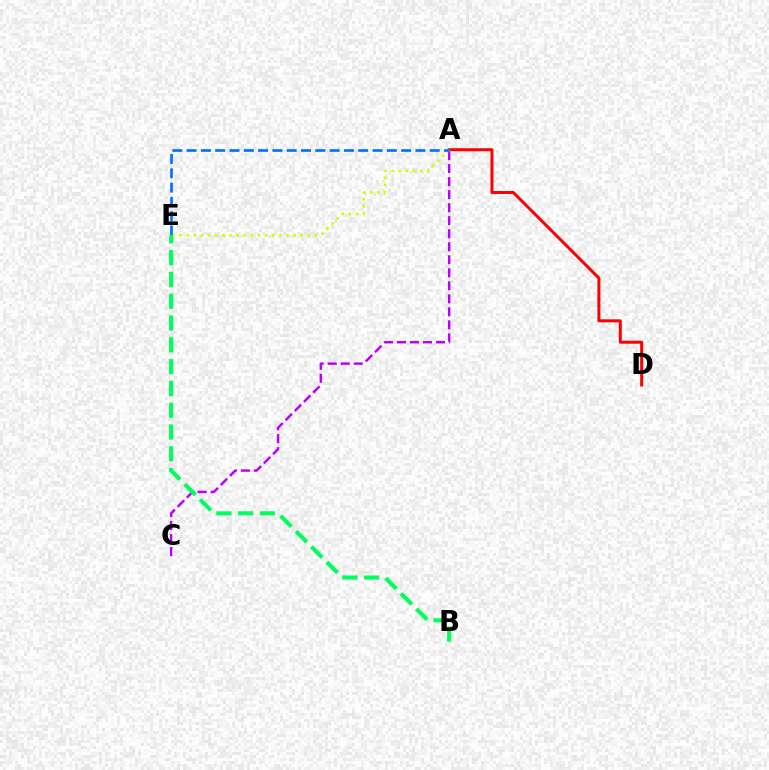{('A', 'C'): [{'color': '#b900ff', 'line_style': 'dashed', 'thickness': 1.77}], ('A', 'D'): [{'color': '#ff0000', 'line_style': 'solid', 'thickness': 2.15}], ('A', 'E'): [{'color': '#d1ff00', 'line_style': 'dotted', 'thickness': 1.94}, {'color': '#0074ff', 'line_style': 'dashed', 'thickness': 1.94}], ('B', 'E'): [{'color': '#00ff5c', 'line_style': 'dashed', 'thickness': 2.96}]}